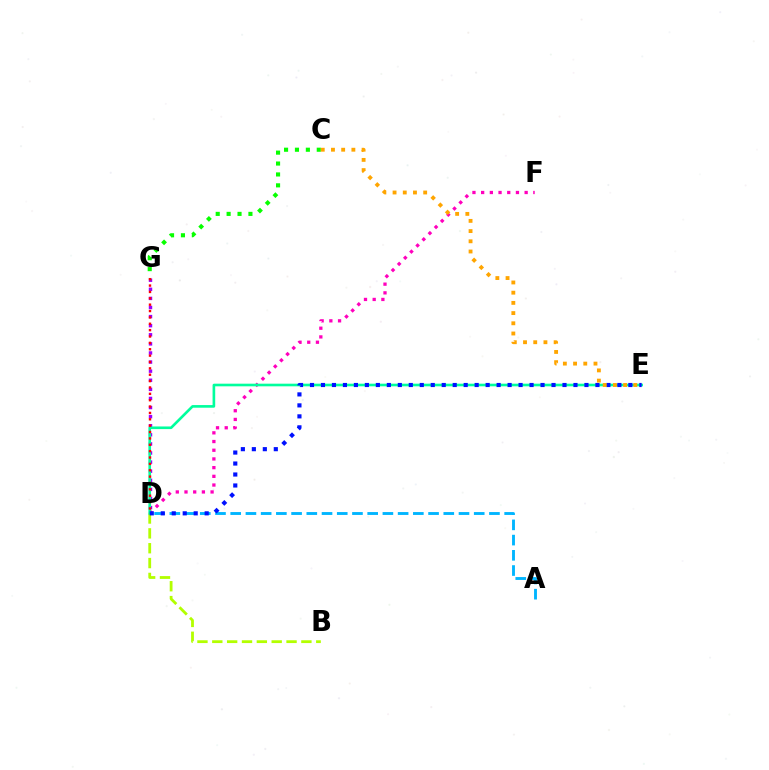{('A', 'D'): [{'color': '#00b5ff', 'line_style': 'dashed', 'thickness': 2.07}], ('D', 'G'): [{'color': '#9b00ff', 'line_style': 'dotted', 'thickness': 2.47}, {'color': '#ff0000', 'line_style': 'dotted', 'thickness': 1.73}], ('B', 'D'): [{'color': '#b3ff00', 'line_style': 'dashed', 'thickness': 2.02}], ('C', 'G'): [{'color': '#08ff00', 'line_style': 'dotted', 'thickness': 2.96}], ('D', 'F'): [{'color': '#ff00bd', 'line_style': 'dotted', 'thickness': 2.36}], ('D', 'E'): [{'color': '#00ff9d', 'line_style': 'solid', 'thickness': 1.9}, {'color': '#0010ff', 'line_style': 'dotted', 'thickness': 2.98}], ('C', 'E'): [{'color': '#ffa500', 'line_style': 'dotted', 'thickness': 2.77}]}